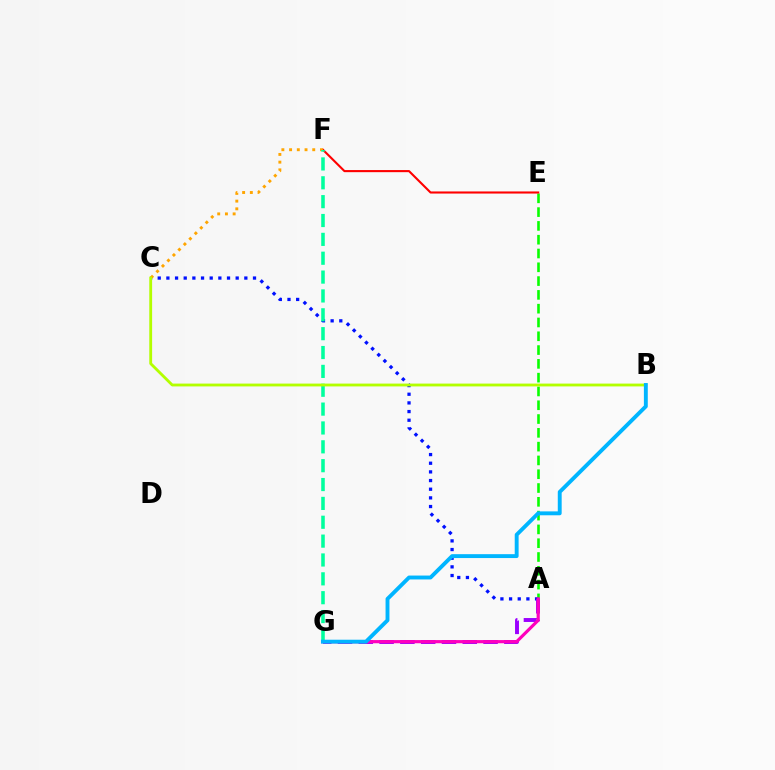{('A', 'E'): [{'color': '#08ff00', 'line_style': 'dashed', 'thickness': 1.87}], ('E', 'F'): [{'color': '#ff0000', 'line_style': 'solid', 'thickness': 1.51}], ('A', 'C'): [{'color': '#0010ff', 'line_style': 'dotted', 'thickness': 2.35}], ('A', 'G'): [{'color': '#9b00ff', 'line_style': 'dashed', 'thickness': 2.82}, {'color': '#ff00bd', 'line_style': 'solid', 'thickness': 2.28}], ('C', 'F'): [{'color': '#ffa500', 'line_style': 'dotted', 'thickness': 2.1}], ('F', 'G'): [{'color': '#00ff9d', 'line_style': 'dashed', 'thickness': 2.56}], ('B', 'C'): [{'color': '#b3ff00', 'line_style': 'solid', 'thickness': 2.04}], ('B', 'G'): [{'color': '#00b5ff', 'line_style': 'solid', 'thickness': 2.8}]}